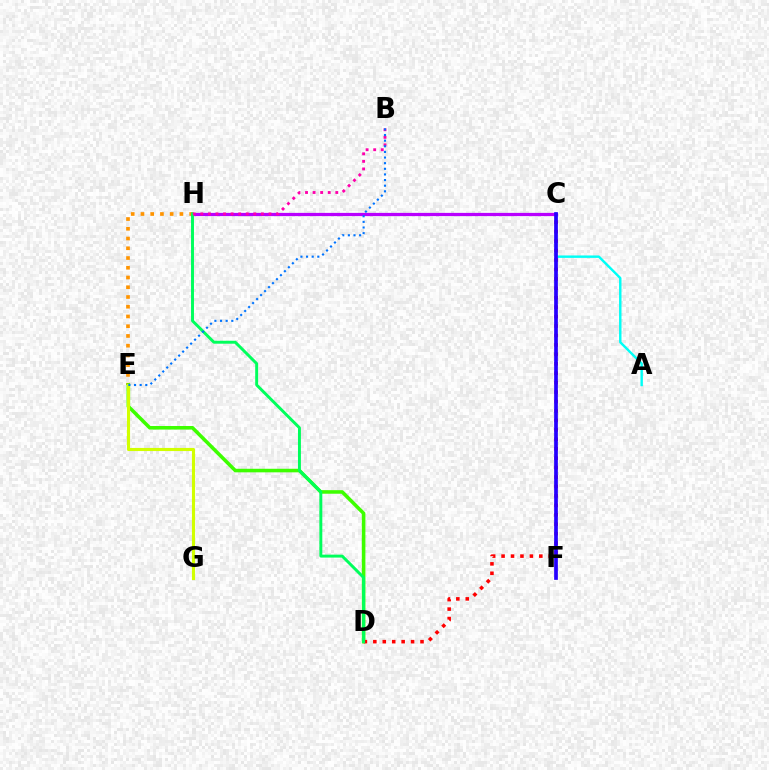{('E', 'H'): [{'color': '#ff9400', 'line_style': 'dotted', 'thickness': 2.65}], ('C', 'H'): [{'color': '#b900ff', 'line_style': 'solid', 'thickness': 2.32}], ('A', 'C'): [{'color': '#00fff6', 'line_style': 'solid', 'thickness': 1.74}], ('D', 'E'): [{'color': '#3dff00', 'line_style': 'solid', 'thickness': 2.56}], ('C', 'D'): [{'color': '#ff0000', 'line_style': 'dotted', 'thickness': 2.56}], ('D', 'H'): [{'color': '#00ff5c', 'line_style': 'solid', 'thickness': 2.12}], ('E', 'G'): [{'color': '#d1ff00', 'line_style': 'solid', 'thickness': 2.25}], ('C', 'F'): [{'color': '#2500ff', 'line_style': 'solid', 'thickness': 2.66}], ('B', 'H'): [{'color': '#ff00ac', 'line_style': 'dotted', 'thickness': 2.06}], ('B', 'E'): [{'color': '#0074ff', 'line_style': 'dotted', 'thickness': 1.53}]}